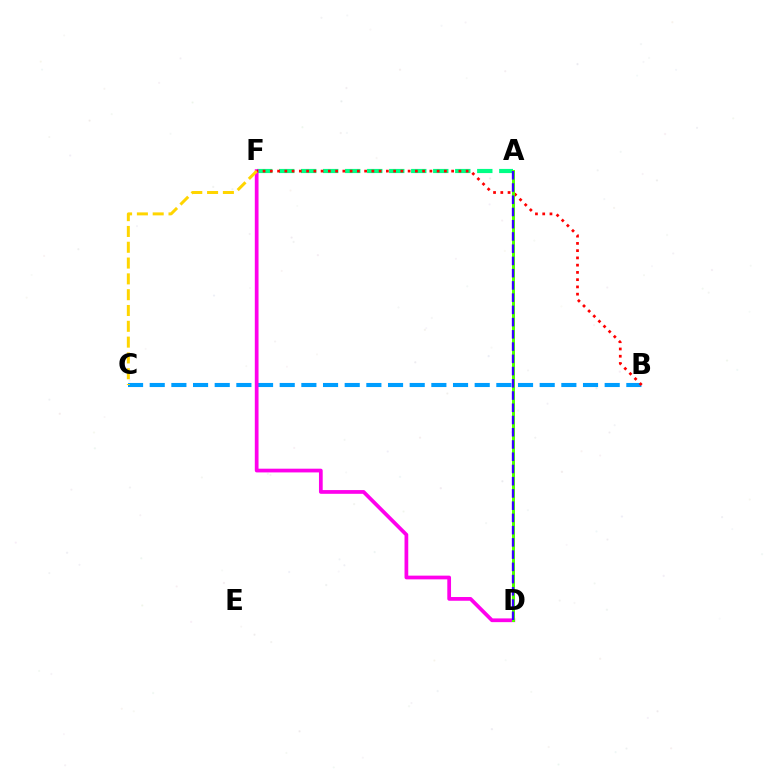{('B', 'C'): [{'color': '#009eff', 'line_style': 'dashed', 'thickness': 2.94}], ('A', 'F'): [{'color': '#00ff86', 'line_style': 'dashed', 'thickness': 2.99}], ('D', 'F'): [{'color': '#ff00ed', 'line_style': 'solid', 'thickness': 2.69}], ('B', 'F'): [{'color': '#ff0000', 'line_style': 'dotted', 'thickness': 1.97}], ('A', 'D'): [{'color': '#4fff00', 'line_style': 'solid', 'thickness': 2.15}, {'color': '#3700ff', 'line_style': 'dashed', 'thickness': 1.66}], ('C', 'F'): [{'color': '#ffd500', 'line_style': 'dashed', 'thickness': 2.15}]}